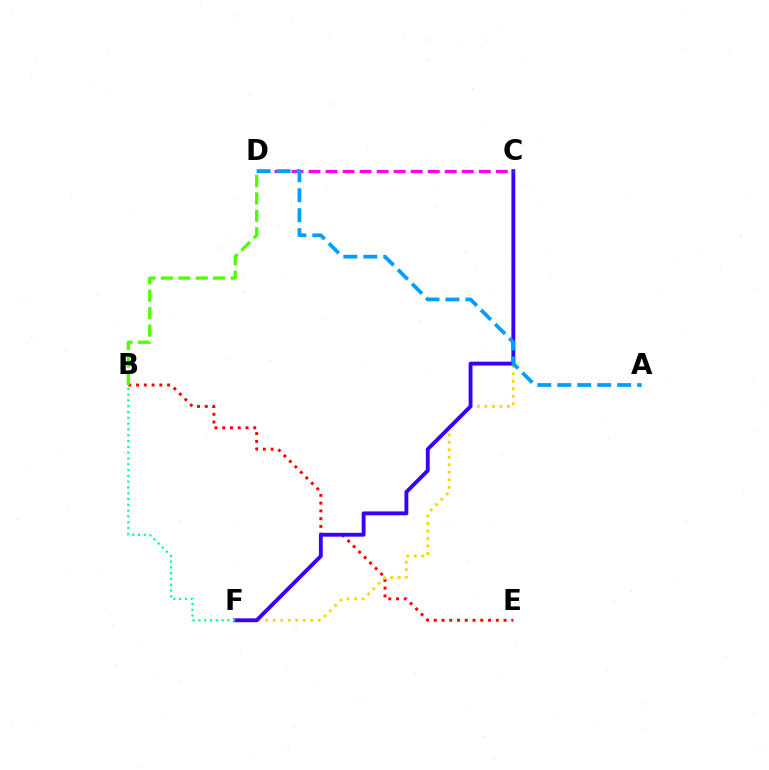{('B', 'E'): [{'color': '#ff0000', 'line_style': 'dotted', 'thickness': 2.11}], ('C', 'F'): [{'color': '#ffd500', 'line_style': 'dotted', 'thickness': 2.04}, {'color': '#3700ff', 'line_style': 'solid', 'thickness': 2.77}], ('C', 'D'): [{'color': '#ff00ed', 'line_style': 'dashed', 'thickness': 2.31}], ('A', 'D'): [{'color': '#009eff', 'line_style': 'dashed', 'thickness': 2.71}], ('B', 'F'): [{'color': '#00ff86', 'line_style': 'dotted', 'thickness': 1.58}], ('B', 'D'): [{'color': '#4fff00', 'line_style': 'dashed', 'thickness': 2.37}]}